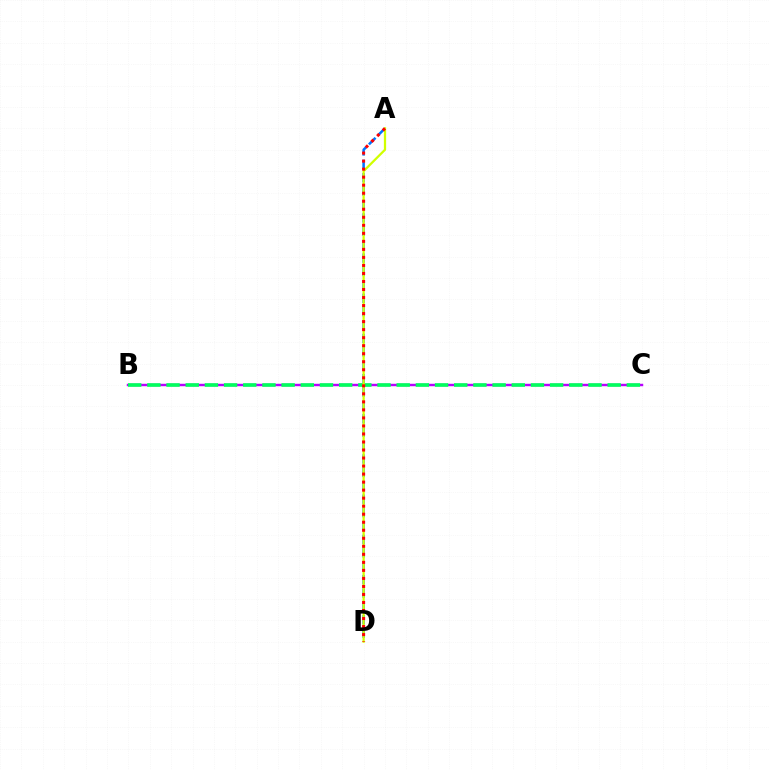{('A', 'D'): [{'color': '#0074ff', 'line_style': 'dashed', 'thickness': 1.82}, {'color': '#d1ff00', 'line_style': 'solid', 'thickness': 1.62}, {'color': '#ff0000', 'line_style': 'dotted', 'thickness': 2.18}], ('B', 'C'): [{'color': '#b900ff', 'line_style': 'solid', 'thickness': 1.75}, {'color': '#00ff5c', 'line_style': 'dashed', 'thickness': 2.61}]}